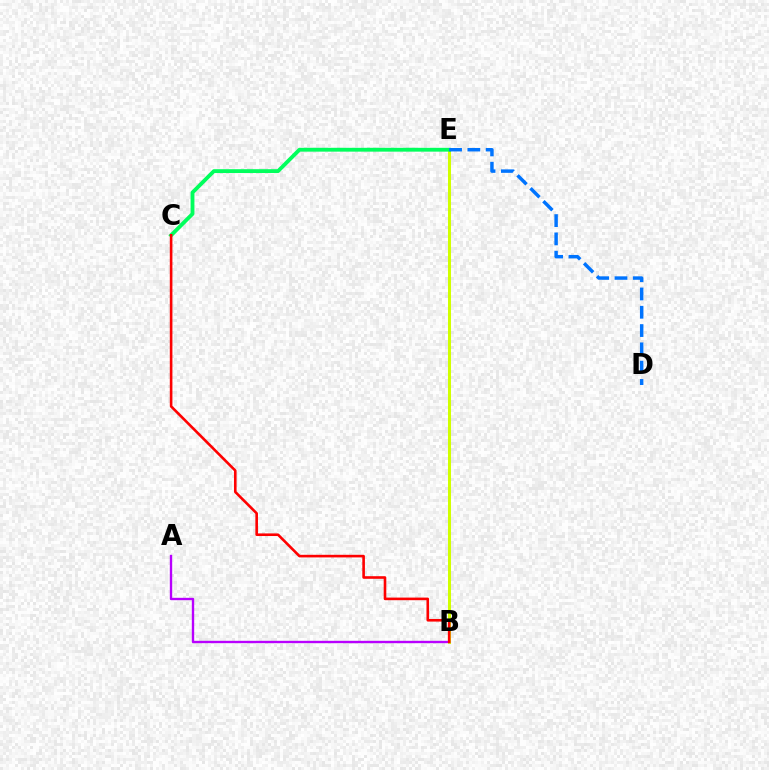{('B', 'E'): [{'color': '#d1ff00', 'line_style': 'solid', 'thickness': 2.18}], ('A', 'B'): [{'color': '#b900ff', 'line_style': 'solid', 'thickness': 1.7}], ('C', 'E'): [{'color': '#00ff5c', 'line_style': 'solid', 'thickness': 2.77}], ('D', 'E'): [{'color': '#0074ff', 'line_style': 'dashed', 'thickness': 2.49}], ('B', 'C'): [{'color': '#ff0000', 'line_style': 'solid', 'thickness': 1.88}]}